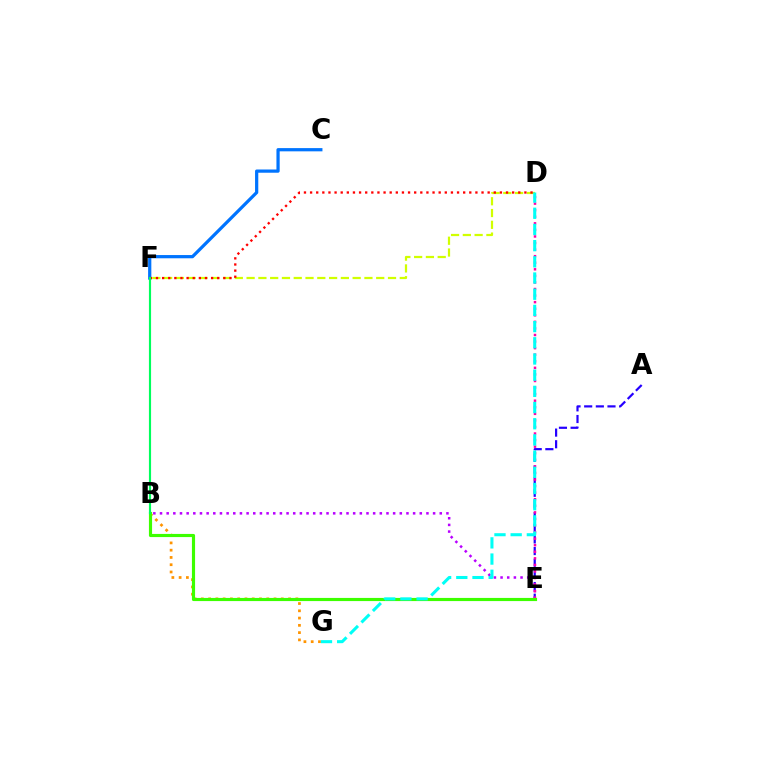{('A', 'E'): [{'color': '#2500ff', 'line_style': 'dashed', 'thickness': 1.58}], ('B', 'G'): [{'color': '#ff9400', 'line_style': 'dotted', 'thickness': 1.97}], ('B', 'E'): [{'color': '#b900ff', 'line_style': 'dotted', 'thickness': 1.81}, {'color': '#3dff00', 'line_style': 'solid', 'thickness': 2.27}], ('D', 'F'): [{'color': '#d1ff00', 'line_style': 'dashed', 'thickness': 1.6}, {'color': '#ff0000', 'line_style': 'dotted', 'thickness': 1.66}], ('D', 'E'): [{'color': '#ff00ac', 'line_style': 'dotted', 'thickness': 1.78}], ('C', 'F'): [{'color': '#0074ff', 'line_style': 'solid', 'thickness': 2.33}], ('D', 'G'): [{'color': '#00fff6', 'line_style': 'dashed', 'thickness': 2.2}], ('B', 'F'): [{'color': '#00ff5c', 'line_style': 'solid', 'thickness': 1.54}]}